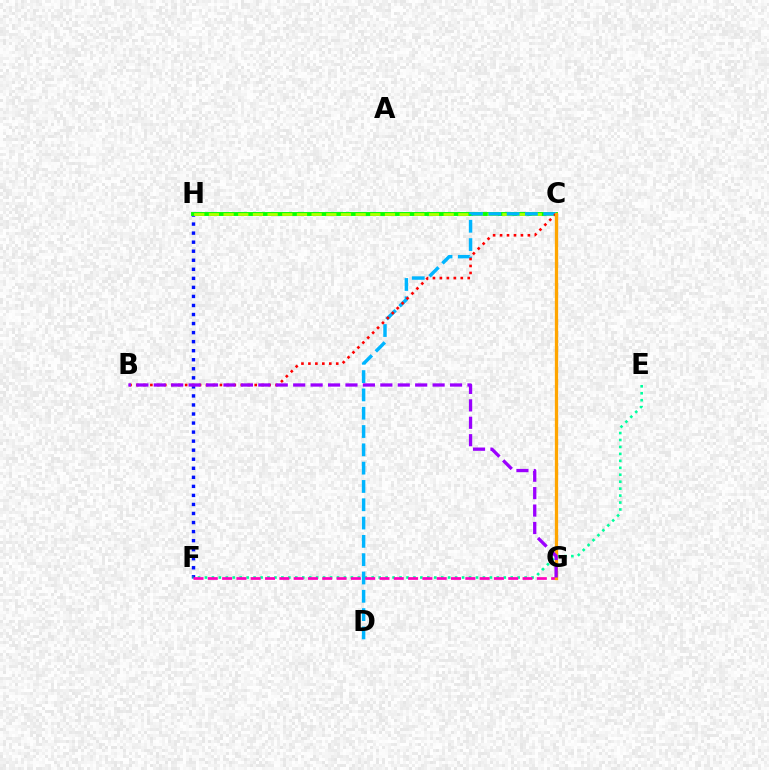{('F', 'H'): [{'color': '#0010ff', 'line_style': 'dotted', 'thickness': 2.46}], ('E', 'F'): [{'color': '#00ff9d', 'line_style': 'dotted', 'thickness': 1.89}], ('C', 'H'): [{'color': '#08ff00', 'line_style': 'solid', 'thickness': 2.81}, {'color': '#b3ff00', 'line_style': 'dashed', 'thickness': 1.99}], ('C', 'D'): [{'color': '#00b5ff', 'line_style': 'dashed', 'thickness': 2.49}], ('F', 'G'): [{'color': '#ff00bd', 'line_style': 'dashed', 'thickness': 1.94}], ('B', 'C'): [{'color': '#ff0000', 'line_style': 'dotted', 'thickness': 1.89}], ('C', 'G'): [{'color': '#ffa500', 'line_style': 'solid', 'thickness': 2.37}], ('B', 'G'): [{'color': '#9b00ff', 'line_style': 'dashed', 'thickness': 2.37}]}